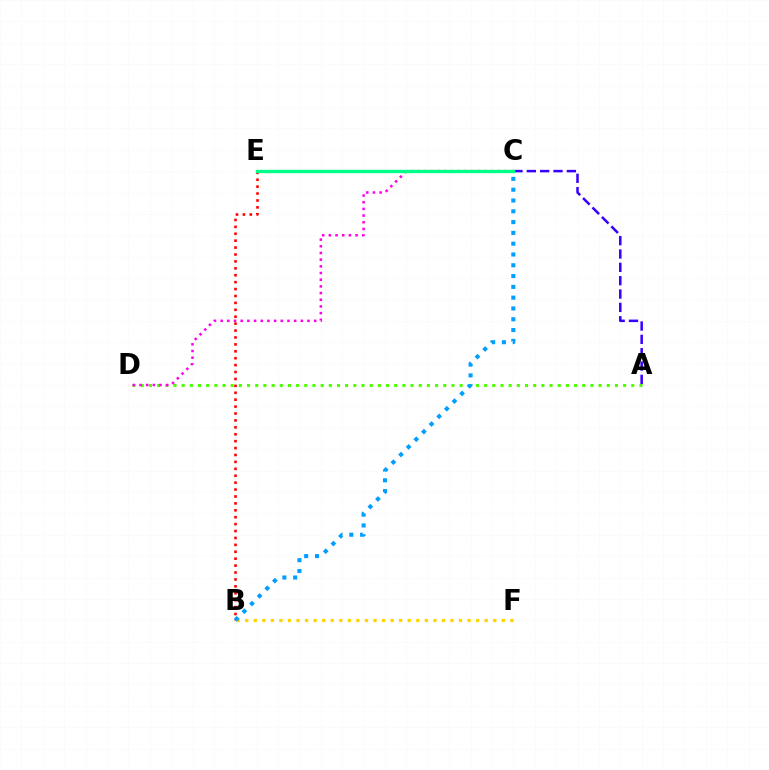{('B', 'F'): [{'color': '#ffd500', 'line_style': 'dotted', 'thickness': 2.32}], ('A', 'D'): [{'color': '#4fff00', 'line_style': 'dotted', 'thickness': 2.22}], ('A', 'C'): [{'color': '#3700ff', 'line_style': 'dashed', 'thickness': 1.81}], ('C', 'D'): [{'color': '#ff00ed', 'line_style': 'dotted', 'thickness': 1.82}], ('B', 'E'): [{'color': '#ff0000', 'line_style': 'dotted', 'thickness': 1.88}], ('B', 'C'): [{'color': '#009eff', 'line_style': 'dotted', 'thickness': 2.93}], ('C', 'E'): [{'color': '#00ff86', 'line_style': 'solid', 'thickness': 2.41}]}